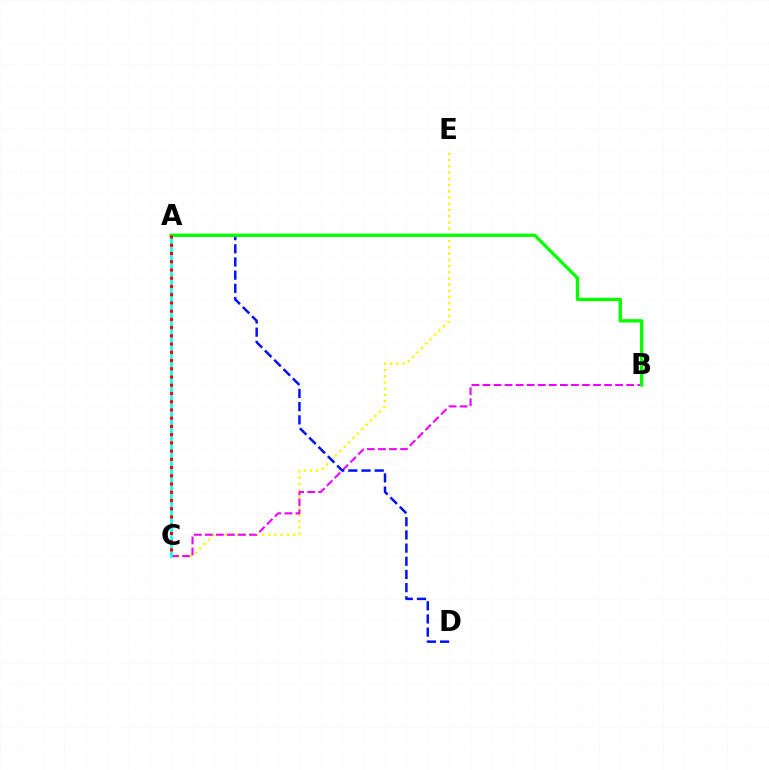{('C', 'E'): [{'color': '#fcf500', 'line_style': 'dotted', 'thickness': 1.69}], ('B', 'C'): [{'color': '#ee00ff', 'line_style': 'dashed', 'thickness': 1.5}], ('A', 'C'): [{'color': '#00fff6', 'line_style': 'solid', 'thickness': 1.87}, {'color': '#ff0000', 'line_style': 'dotted', 'thickness': 2.24}], ('A', 'D'): [{'color': '#0010ff', 'line_style': 'dashed', 'thickness': 1.79}], ('A', 'B'): [{'color': '#08ff00', 'line_style': 'solid', 'thickness': 2.41}]}